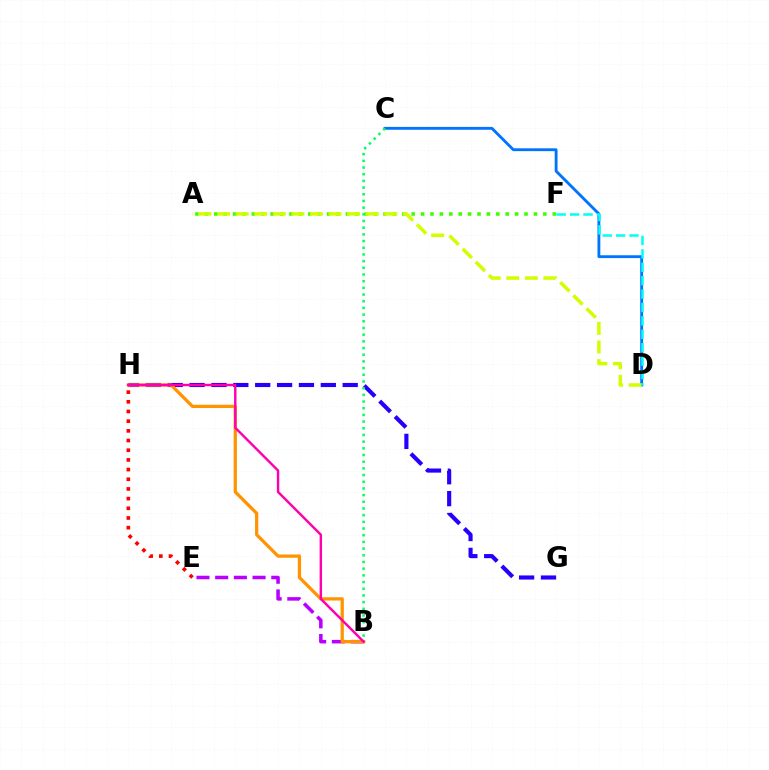{('G', 'H'): [{'color': '#2500ff', 'line_style': 'dashed', 'thickness': 2.97}], ('B', 'E'): [{'color': '#b900ff', 'line_style': 'dashed', 'thickness': 2.54}], ('C', 'D'): [{'color': '#0074ff', 'line_style': 'solid', 'thickness': 2.05}], ('A', 'F'): [{'color': '#3dff00', 'line_style': 'dotted', 'thickness': 2.55}], ('B', 'C'): [{'color': '#00ff5c', 'line_style': 'dotted', 'thickness': 1.82}], ('A', 'D'): [{'color': '#d1ff00', 'line_style': 'dashed', 'thickness': 2.52}], ('D', 'F'): [{'color': '#00fff6', 'line_style': 'dashed', 'thickness': 1.82}], ('B', 'H'): [{'color': '#ff9400', 'line_style': 'solid', 'thickness': 2.35}, {'color': '#ff00ac', 'line_style': 'solid', 'thickness': 1.74}], ('E', 'H'): [{'color': '#ff0000', 'line_style': 'dotted', 'thickness': 2.63}]}